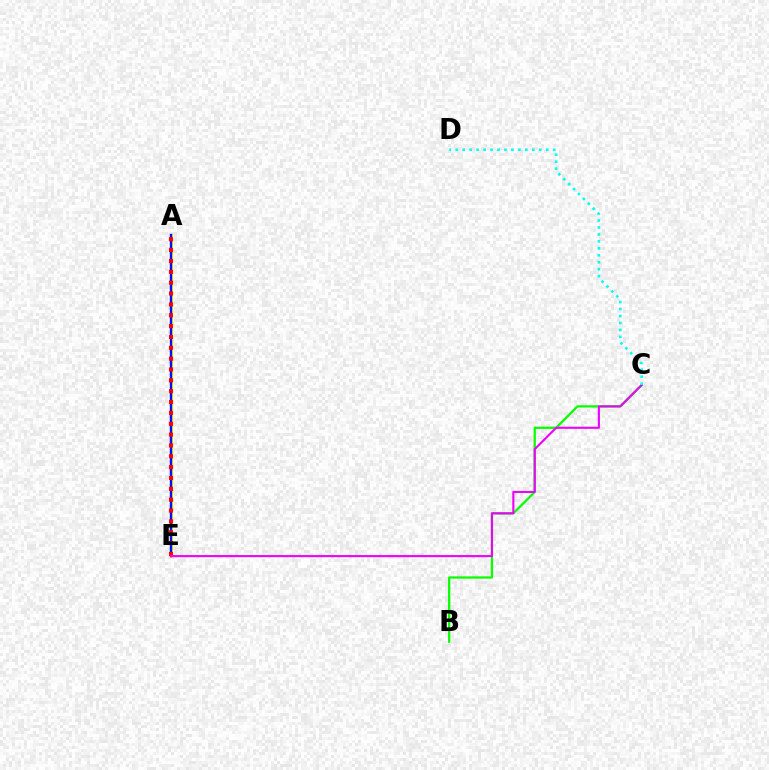{('B', 'C'): [{'color': '#08ff00', 'line_style': 'solid', 'thickness': 1.63}], ('A', 'E'): [{'color': '#fcf500', 'line_style': 'solid', 'thickness': 2.1}, {'color': '#0010ff', 'line_style': 'solid', 'thickness': 1.72}, {'color': '#ff0000', 'line_style': 'dotted', 'thickness': 2.95}], ('C', 'E'): [{'color': '#ee00ff', 'line_style': 'solid', 'thickness': 1.51}], ('C', 'D'): [{'color': '#00fff6', 'line_style': 'dotted', 'thickness': 1.89}]}